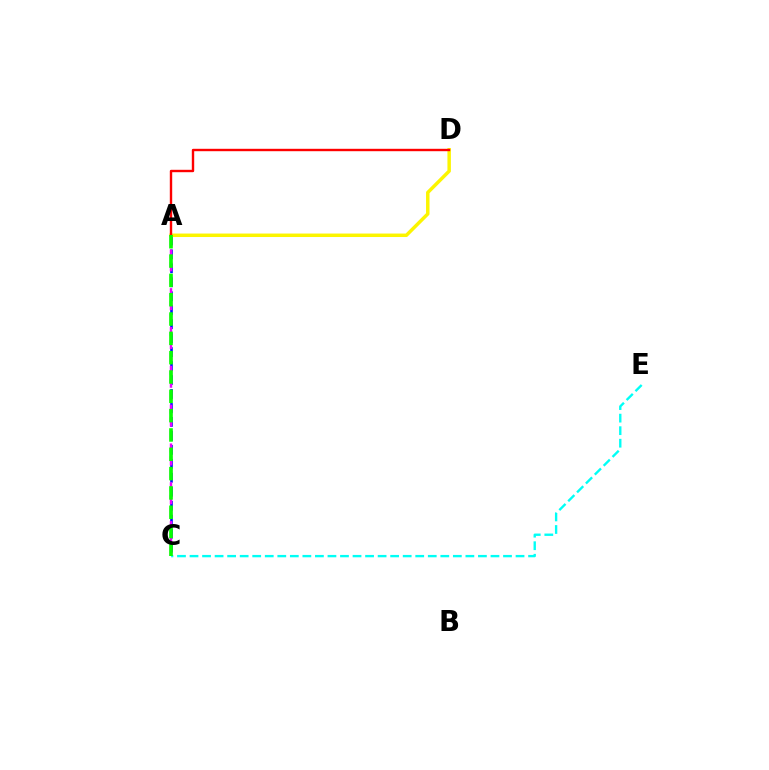{('A', 'C'): [{'color': '#0010ff', 'line_style': 'dashed', 'thickness': 1.9}, {'color': '#ee00ff', 'line_style': 'dashed', 'thickness': 1.76}, {'color': '#08ff00', 'line_style': 'dashed', 'thickness': 2.62}], ('A', 'D'): [{'color': '#fcf500', 'line_style': 'solid', 'thickness': 2.5}, {'color': '#ff0000', 'line_style': 'solid', 'thickness': 1.73}], ('C', 'E'): [{'color': '#00fff6', 'line_style': 'dashed', 'thickness': 1.7}]}